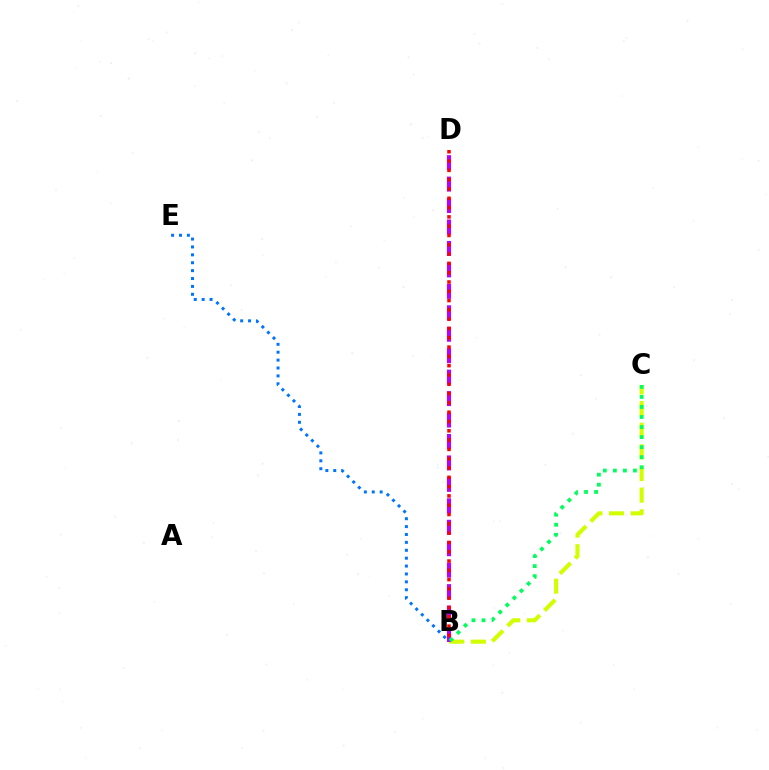{('B', 'C'): [{'color': '#d1ff00', 'line_style': 'dashed', 'thickness': 2.94}, {'color': '#00ff5c', 'line_style': 'dotted', 'thickness': 2.73}], ('B', 'E'): [{'color': '#0074ff', 'line_style': 'dotted', 'thickness': 2.14}], ('B', 'D'): [{'color': '#b900ff', 'line_style': 'dashed', 'thickness': 2.91}, {'color': '#ff0000', 'line_style': 'dotted', 'thickness': 2.53}]}